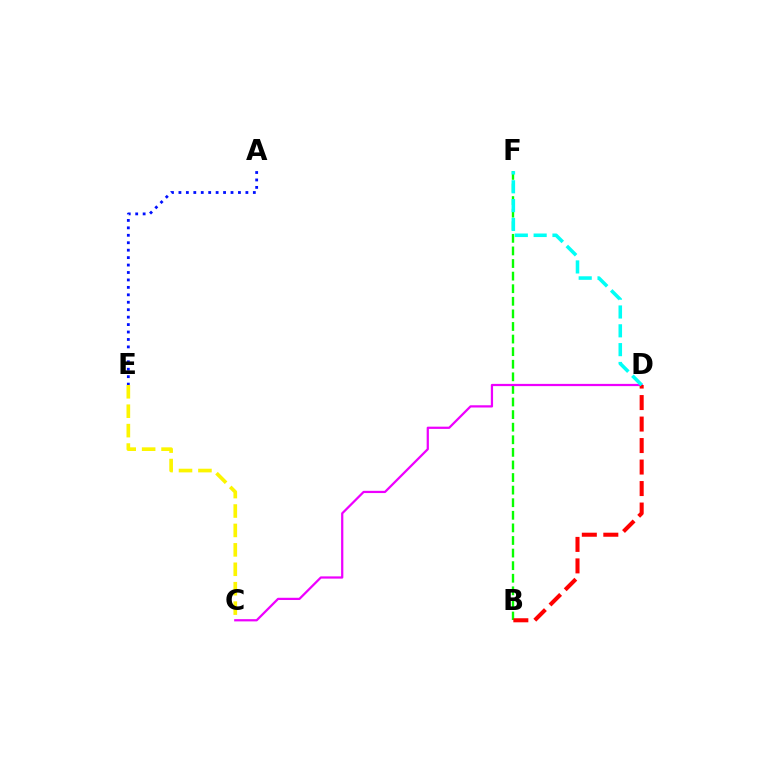{('B', 'F'): [{'color': '#08ff00', 'line_style': 'dashed', 'thickness': 1.71}], ('C', 'D'): [{'color': '#ee00ff', 'line_style': 'solid', 'thickness': 1.61}], ('B', 'D'): [{'color': '#ff0000', 'line_style': 'dashed', 'thickness': 2.92}], ('A', 'E'): [{'color': '#0010ff', 'line_style': 'dotted', 'thickness': 2.02}], ('C', 'E'): [{'color': '#fcf500', 'line_style': 'dashed', 'thickness': 2.64}], ('D', 'F'): [{'color': '#00fff6', 'line_style': 'dashed', 'thickness': 2.56}]}